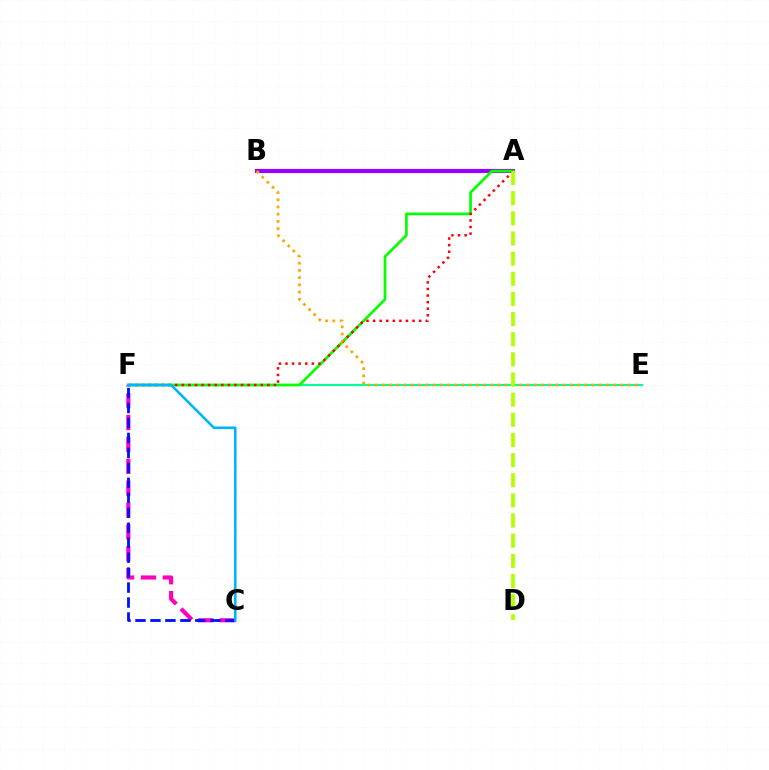{('E', 'F'): [{'color': '#00ff9d', 'line_style': 'solid', 'thickness': 1.54}], ('A', 'B'): [{'color': '#9b00ff', 'line_style': 'solid', 'thickness': 2.98}], ('A', 'F'): [{'color': '#08ff00', 'line_style': 'solid', 'thickness': 1.97}, {'color': '#ff0000', 'line_style': 'dotted', 'thickness': 1.79}], ('B', 'E'): [{'color': '#ffa500', 'line_style': 'dotted', 'thickness': 1.96}], ('C', 'F'): [{'color': '#ff00bd', 'line_style': 'dashed', 'thickness': 2.97}, {'color': '#0010ff', 'line_style': 'dashed', 'thickness': 2.03}, {'color': '#00b5ff', 'line_style': 'solid', 'thickness': 1.87}], ('A', 'D'): [{'color': '#b3ff00', 'line_style': 'dashed', 'thickness': 2.74}]}